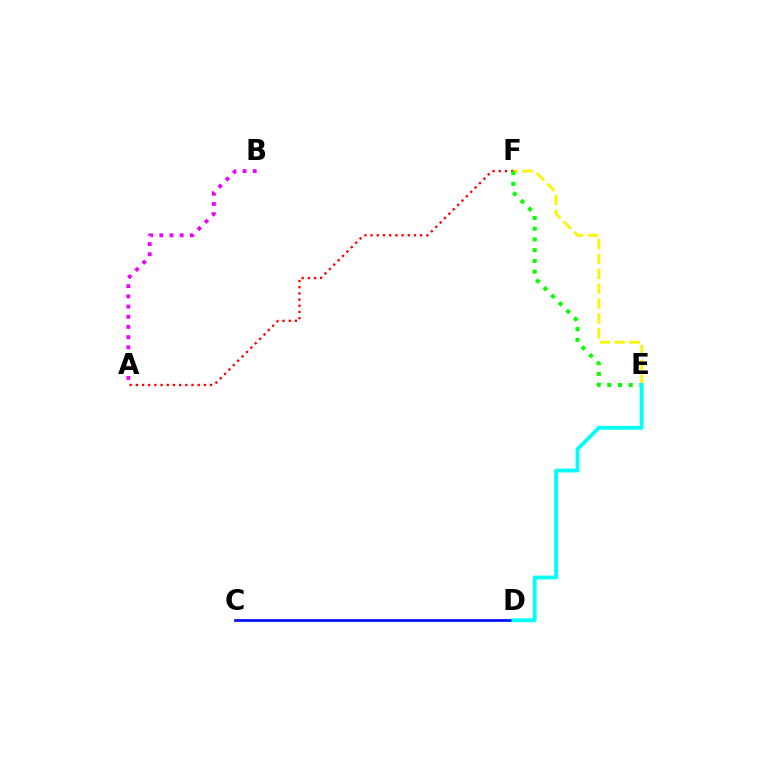{('C', 'D'): [{'color': '#0010ff', 'line_style': 'solid', 'thickness': 1.98}], ('E', 'F'): [{'color': '#fcf500', 'line_style': 'dashed', 'thickness': 2.02}, {'color': '#08ff00', 'line_style': 'dotted', 'thickness': 2.92}], ('A', 'F'): [{'color': '#ff0000', 'line_style': 'dotted', 'thickness': 1.68}], ('D', 'E'): [{'color': '#00fff6', 'line_style': 'solid', 'thickness': 2.74}], ('A', 'B'): [{'color': '#ee00ff', 'line_style': 'dotted', 'thickness': 2.77}]}